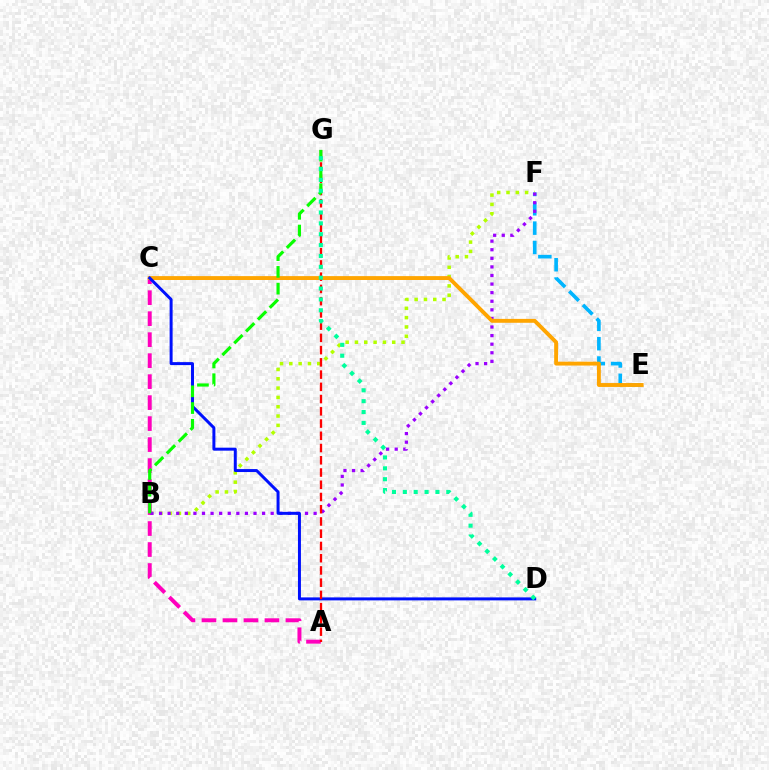{('B', 'F'): [{'color': '#b3ff00', 'line_style': 'dotted', 'thickness': 2.53}, {'color': '#9b00ff', 'line_style': 'dotted', 'thickness': 2.33}], ('A', 'C'): [{'color': '#ff00bd', 'line_style': 'dashed', 'thickness': 2.85}], ('E', 'F'): [{'color': '#00b5ff', 'line_style': 'dashed', 'thickness': 2.63}], ('C', 'E'): [{'color': '#ffa500', 'line_style': 'solid', 'thickness': 2.8}], ('C', 'D'): [{'color': '#0010ff', 'line_style': 'solid', 'thickness': 2.14}], ('A', 'G'): [{'color': '#ff0000', 'line_style': 'dashed', 'thickness': 1.66}], ('B', 'G'): [{'color': '#08ff00', 'line_style': 'dashed', 'thickness': 2.27}], ('D', 'G'): [{'color': '#00ff9d', 'line_style': 'dotted', 'thickness': 2.95}]}